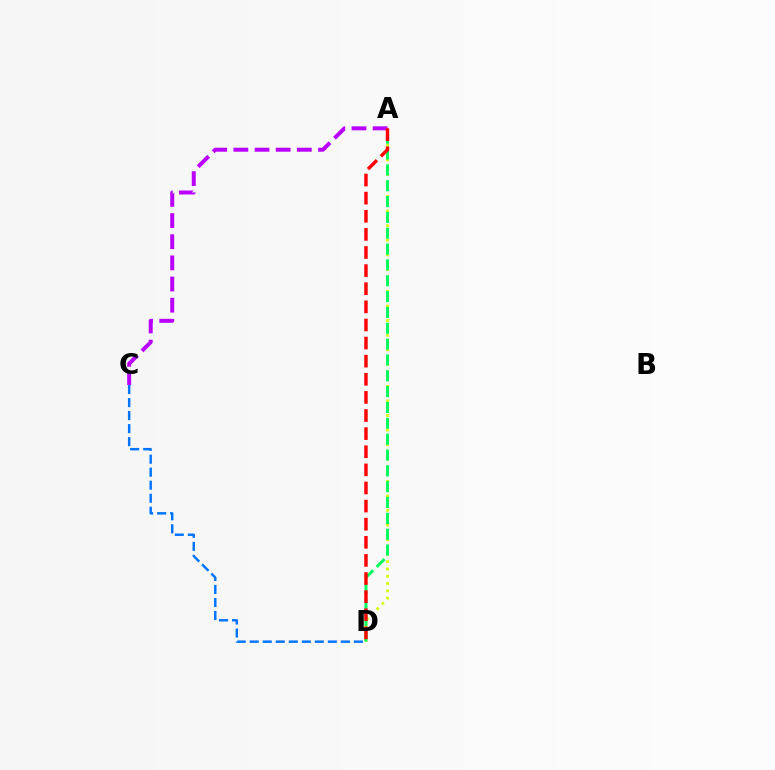{('A', 'C'): [{'color': '#b900ff', 'line_style': 'dashed', 'thickness': 2.87}], ('C', 'D'): [{'color': '#0074ff', 'line_style': 'dashed', 'thickness': 1.77}], ('A', 'D'): [{'color': '#d1ff00', 'line_style': 'dotted', 'thickness': 1.98}, {'color': '#00ff5c', 'line_style': 'dashed', 'thickness': 2.15}, {'color': '#ff0000', 'line_style': 'dashed', 'thickness': 2.46}]}